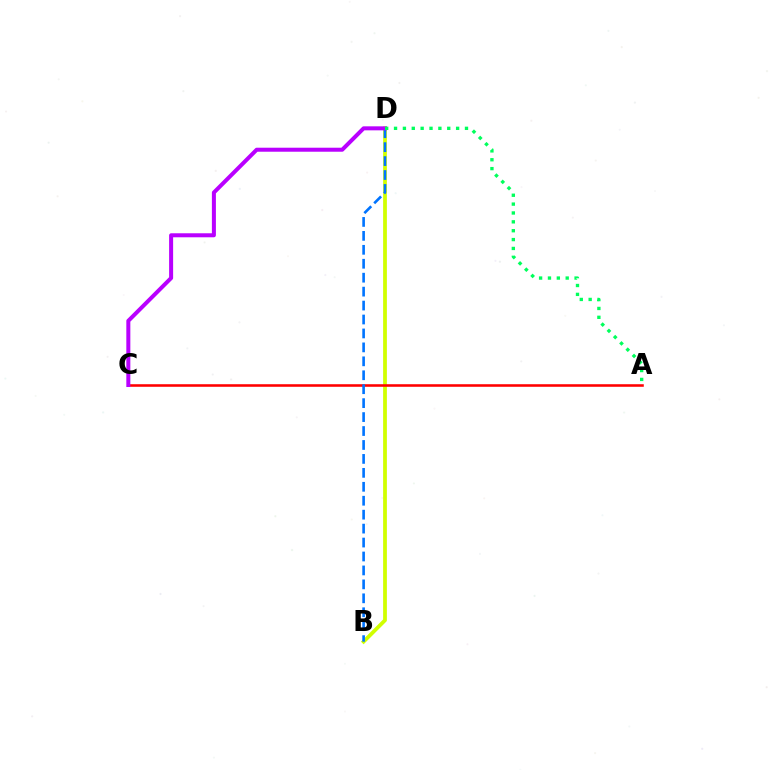{('B', 'D'): [{'color': '#d1ff00', 'line_style': 'solid', 'thickness': 2.71}, {'color': '#0074ff', 'line_style': 'dashed', 'thickness': 1.89}], ('A', 'C'): [{'color': '#ff0000', 'line_style': 'solid', 'thickness': 1.85}], ('C', 'D'): [{'color': '#b900ff', 'line_style': 'solid', 'thickness': 2.89}], ('A', 'D'): [{'color': '#00ff5c', 'line_style': 'dotted', 'thickness': 2.41}]}